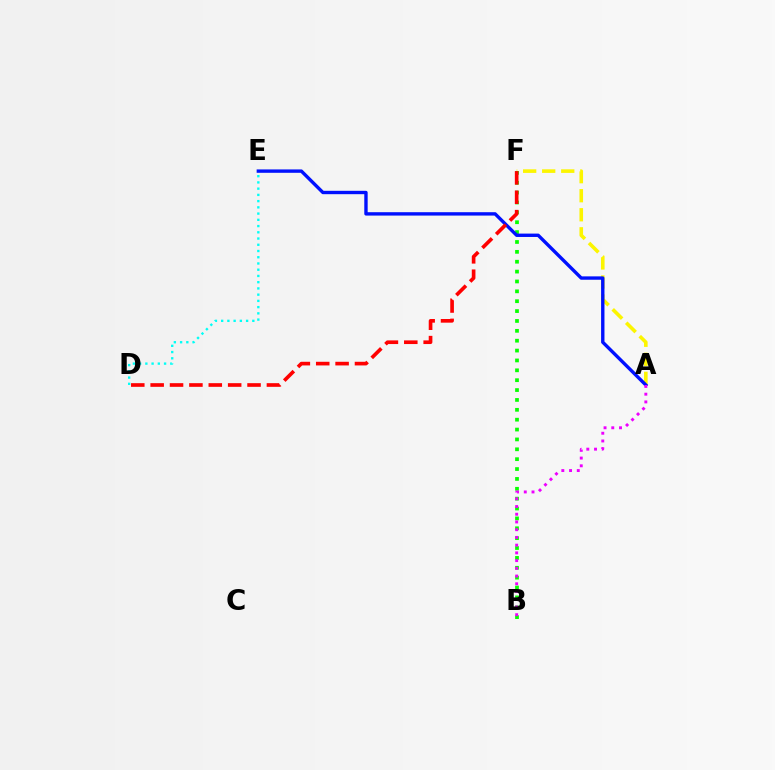{('A', 'F'): [{'color': '#fcf500', 'line_style': 'dashed', 'thickness': 2.59}], ('B', 'F'): [{'color': '#08ff00', 'line_style': 'dotted', 'thickness': 2.68}], ('A', 'E'): [{'color': '#0010ff', 'line_style': 'solid', 'thickness': 2.43}], ('D', 'F'): [{'color': '#ff0000', 'line_style': 'dashed', 'thickness': 2.63}], ('D', 'E'): [{'color': '#00fff6', 'line_style': 'dotted', 'thickness': 1.69}], ('A', 'B'): [{'color': '#ee00ff', 'line_style': 'dotted', 'thickness': 2.1}]}